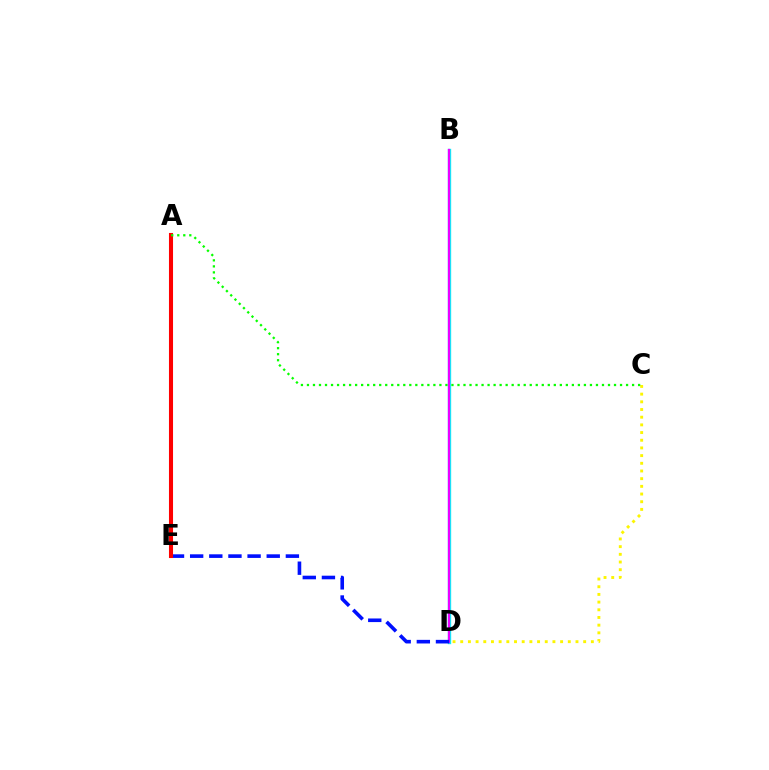{('B', 'D'): [{'color': '#00fff6', 'line_style': 'solid', 'thickness': 2.42}, {'color': '#ee00ff', 'line_style': 'solid', 'thickness': 1.63}], ('C', 'D'): [{'color': '#fcf500', 'line_style': 'dotted', 'thickness': 2.09}], ('D', 'E'): [{'color': '#0010ff', 'line_style': 'dashed', 'thickness': 2.6}], ('A', 'E'): [{'color': '#ff0000', 'line_style': 'solid', 'thickness': 2.93}], ('A', 'C'): [{'color': '#08ff00', 'line_style': 'dotted', 'thickness': 1.64}]}